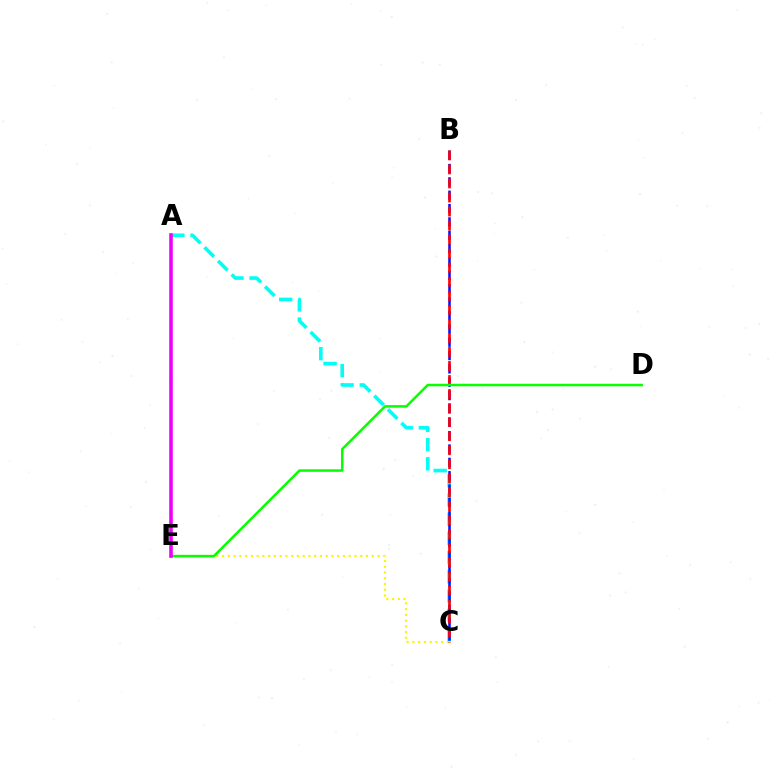{('C', 'E'): [{'color': '#fcf500', 'line_style': 'dotted', 'thickness': 1.56}], ('A', 'C'): [{'color': '#00fff6', 'line_style': 'dashed', 'thickness': 2.61}], ('B', 'C'): [{'color': '#0010ff', 'line_style': 'dashed', 'thickness': 1.81}, {'color': '#ff0000', 'line_style': 'dashed', 'thickness': 1.91}], ('D', 'E'): [{'color': '#08ff00', 'line_style': 'solid', 'thickness': 1.82}], ('A', 'E'): [{'color': '#ee00ff', 'line_style': 'solid', 'thickness': 2.58}]}